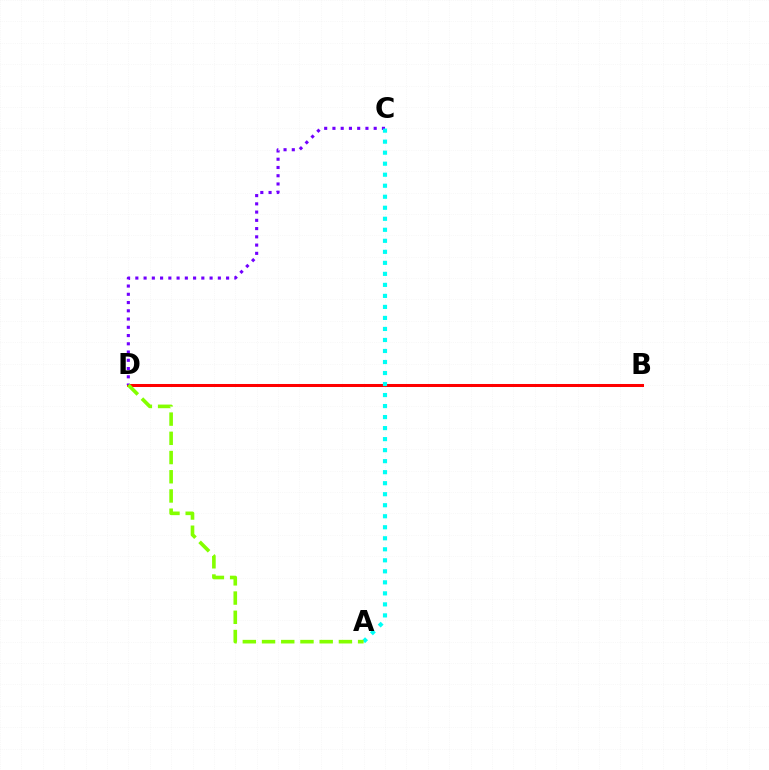{('B', 'D'): [{'color': '#ff0000', 'line_style': 'solid', 'thickness': 2.18}], ('C', 'D'): [{'color': '#7200ff', 'line_style': 'dotted', 'thickness': 2.24}], ('A', 'C'): [{'color': '#00fff6', 'line_style': 'dotted', 'thickness': 2.99}], ('A', 'D'): [{'color': '#84ff00', 'line_style': 'dashed', 'thickness': 2.61}]}